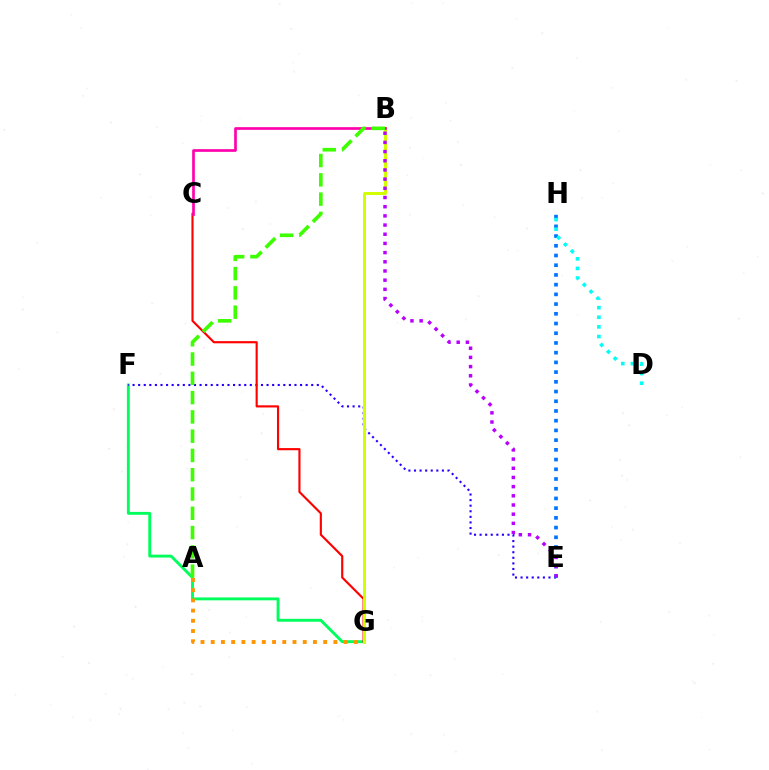{('F', 'G'): [{'color': '#00ff5c', 'line_style': 'solid', 'thickness': 2.08}], ('E', 'F'): [{'color': '#2500ff', 'line_style': 'dotted', 'thickness': 1.52}], ('C', 'G'): [{'color': '#ff0000', 'line_style': 'solid', 'thickness': 1.55}], ('E', 'H'): [{'color': '#0074ff', 'line_style': 'dotted', 'thickness': 2.64}], ('D', 'H'): [{'color': '#00fff6', 'line_style': 'dotted', 'thickness': 2.61}], ('B', 'G'): [{'color': '#d1ff00', 'line_style': 'solid', 'thickness': 2.14}], ('B', 'C'): [{'color': '#ff00ac', 'line_style': 'solid', 'thickness': 1.93}], ('A', 'G'): [{'color': '#ff9400', 'line_style': 'dotted', 'thickness': 2.78}], ('B', 'E'): [{'color': '#b900ff', 'line_style': 'dotted', 'thickness': 2.5}], ('A', 'B'): [{'color': '#3dff00', 'line_style': 'dashed', 'thickness': 2.62}]}